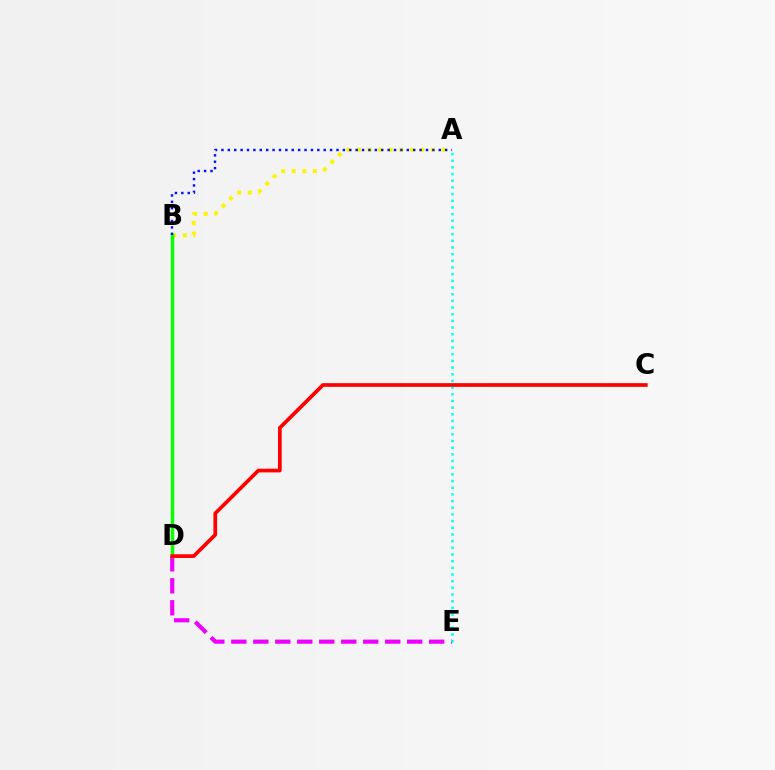{('D', 'E'): [{'color': '#ee00ff', 'line_style': 'dashed', 'thickness': 2.99}], ('A', 'E'): [{'color': '#00fff6', 'line_style': 'dotted', 'thickness': 1.81}], ('A', 'B'): [{'color': '#fcf500', 'line_style': 'dotted', 'thickness': 2.87}, {'color': '#0010ff', 'line_style': 'dotted', 'thickness': 1.74}], ('B', 'D'): [{'color': '#08ff00', 'line_style': 'solid', 'thickness': 2.47}], ('C', 'D'): [{'color': '#ff0000', 'line_style': 'solid', 'thickness': 2.67}]}